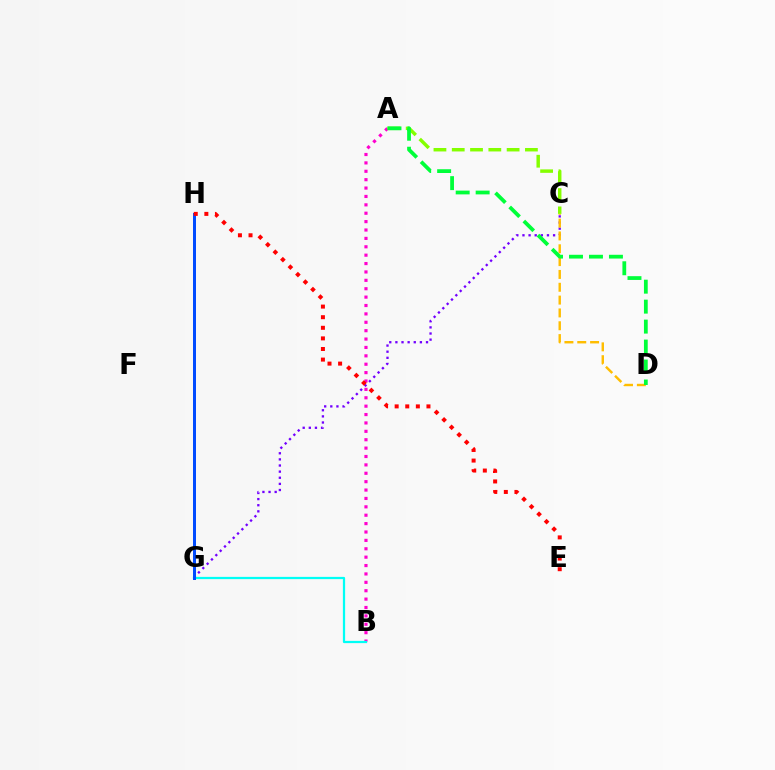{('A', 'B'): [{'color': '#ff00cf', 'line_style': 'dotted', 'thickness': 2.28}], ('A', 'C'): [{'color': '#84ff00', 'line_style': 'dashed', 'thickness': 2.49}], ('C', 'G'): [{'color': '#7200ff', 'line_style': 'dotted', 'thickness': 1.66}], ('C', 'D'): [{'color': '#ffbd00', 'line_style': 'dashed', 'thickness': 1.74}], ('B', 'G'): [{'color': '#00fff6', 'line_style': 'solid', 'thickness': 1.61}], ('G', 'H'): [{'color': '#004bff', 'line_style': 'solid', 'thickness': 2.16}], ('E', 'H'): [{'color': '#ff0000', 'line_style': 'dotted', 'thickness': 2.88}], ('A', 'D'): [{'color': '#00ff39', 'line_style': 'dashed', 'thickness': 2.71}]}